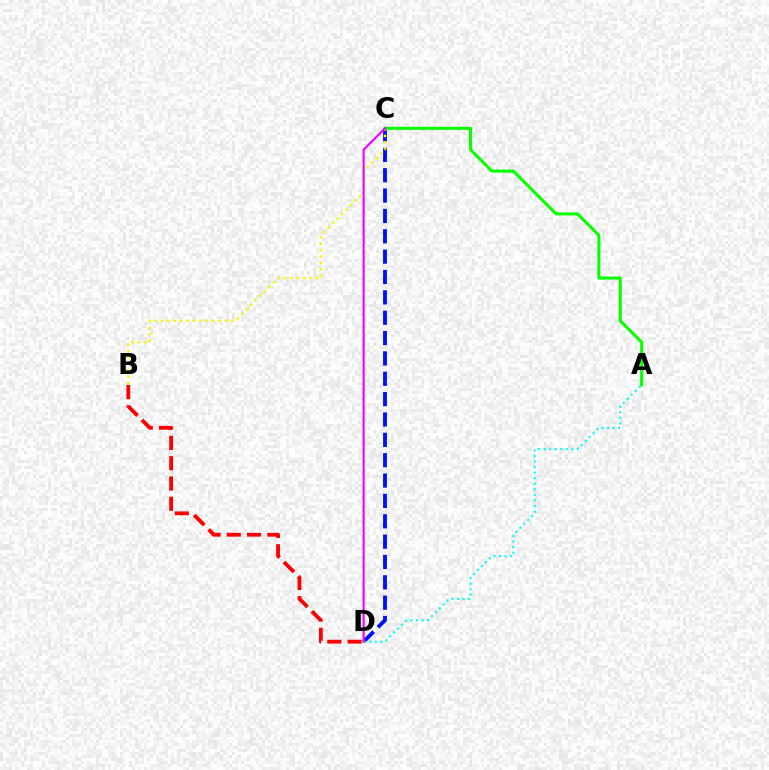{('C', 'D'): [{'color': '#0010ff', 'line_style': 'dashed', 'thickness': 2.77}, {'color': '#ee00ff', 'line_style': 'solid', 'thickness': 1.52}], ('B', 'C'): [{'color': '#fcf500', 'line_style': 'dotted', 'thickness': 1.74}], ('A', 'C'): [{'color': '#08ff00', 'line_style': 'solid', 'thickness': 2.2}], ('A', 'D'): [{'color': '#00fff6', 'line_style': 'dotted', 'thickness': 1.51}], ('B', 'D'): [{'color': '#ff0000', 'line_style': 'dashed', 'thickness': 2.75}]}